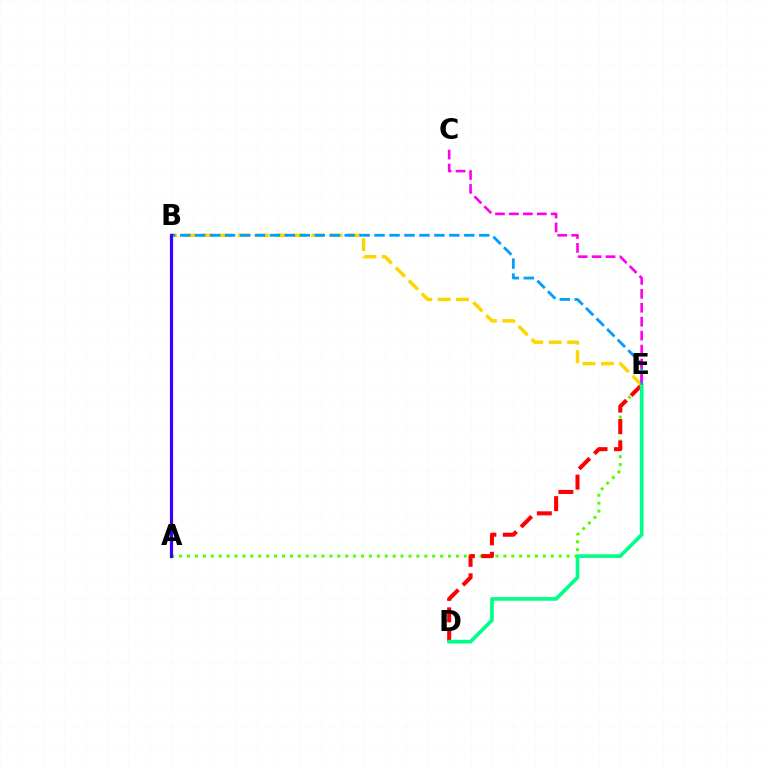{('A', 'E'): [{'color': '#4fff00', 'line_style': 'dotted', 'thickness': 2.15}], ('D', 'E'): [{'color': '#ff0000', 'line_style': 'dashed', 'thickness': 2.91}, {'color': '#00ff86', 'line_style': 'solid', 'thickness': 2.64}], ('B', 'E'): [{'color': '#ffd500', 'line_style': 'dashed', 'thickness': 2.5}, {'color': '#009eff', 'line_style': 'dashed', 'thickness': 2.03}], ('C', 'E'): [{'color': '#ff00ed', 'line_style': 'dashed', 'thickness': 1.89}], ('A', 'B'): [{'color': '#3700ff', 'line_style': 'solid', 'thickness': 2.31}]}